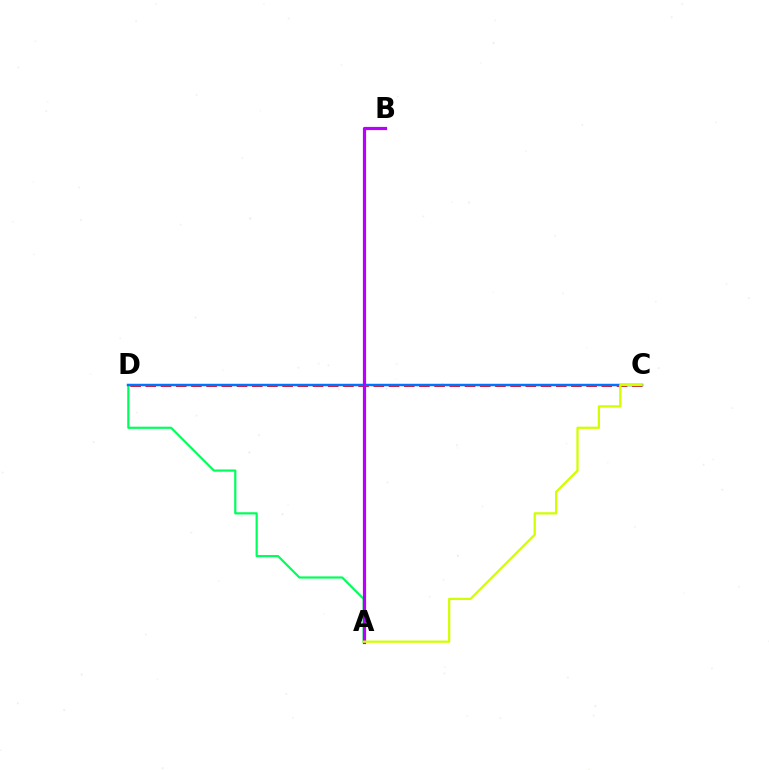{('C', 'D'): [{'color': '#ff0000', 'line_style': 'dashed', 'thickness': 2.06}, {'color': '#0074ff', 'line_style': 'solid', 'thickness': 1.78}], ('A', 'D'): [{'color': '#00ff5c', 'line_style': 'solid', 'thickness': 1.57}], ('A', 'B'): [{'color': '#b900ff', 'line_style': 'solid', 'thickness': 2.31}], ('A', 'C'): [{'color': '#d1ff00', 'line_style': 'solid', 'thickness': 1.62}]}